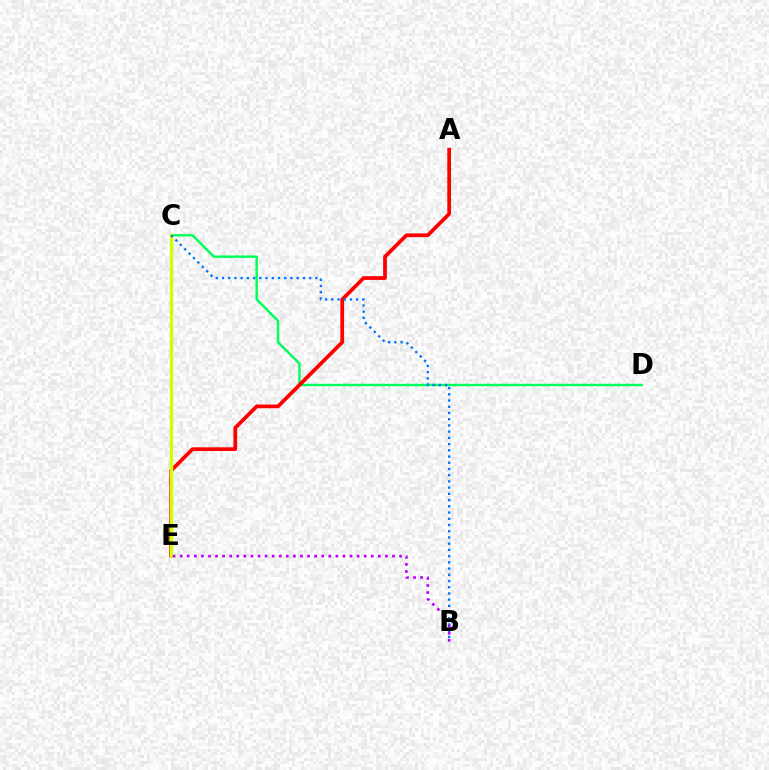{('C', 'D'): [{'color': '#00ff5c', 'line_style': 'solid', 'thickness': 1.74}], ('A', 'E'): [{'color': '#ff0000', 'line_style': 'solid', 'thickness': 2.68}], ('C', 'E'): [{'color': '#d1ff00', 'line_style': 'solid', 'thickness': 2.46}], ('B', 'C'): [{'color': '#0074ff', 'line_style': 'dotted', 'thickness': 1.69}], ('B', 'E'): [{'color': '#b900ff', 'line_style': 'dotted', 'thickness': 1.92}]}